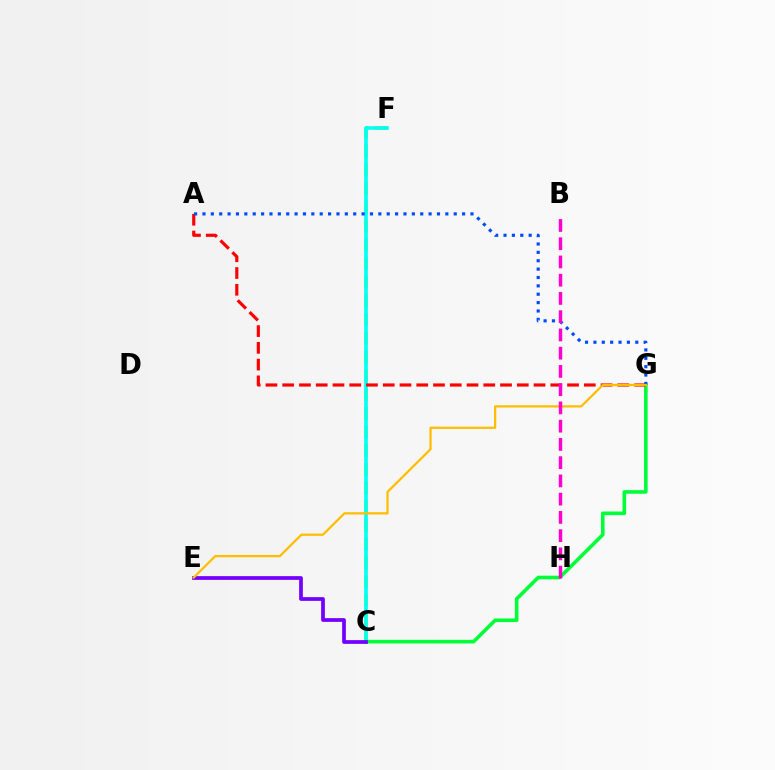{('C', 'F'): [{'color': '#84ff00', 'line_style': 'dashed', 'thickness': 2.54}, {'color': '#00fff6', 'line_style': 'solid', 'thickness': 2.57}], ('C', 'G'): [{'color': '#00ff39', 'line_style': 'solid', 'thickness': 2.61}], ('C', 'E'): [{'color': '#7200ff', 'line_style': 'solid', 'thickness': 2.69}], ('A', 'G'): [{'color': '#ff0000', 'line_style': 'dashed', 'thickness': 2.28}, {'color': '#004bff', 'line_style': 'dotted', 'thickness': 2.28}], ('E', 'G'): [{'color': '#ffbd00', 'line_style': 'solid', 'thickness': 1.62}], ('B', 'H'): [{'color': '#ff00cf', 'line_style': 'dashed', 'thickness': 2.48}]}